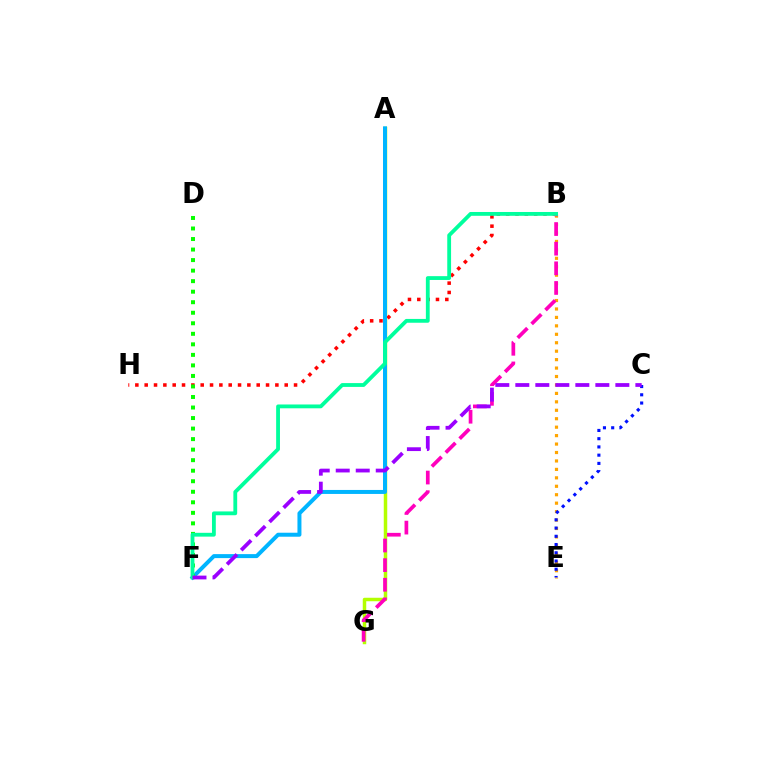{('B', 'E'): [{'color': '#ffa500', 'line_style': 'dotted', 'thickness': 2.29}], ('A', 'G'): [{'color': '#b3ff00', 'line_style': 'solid', 'thickness': 2.51}], ('C', 'E'): [{'color': '#0010ff', 'line_style': 'dotted', 'thickness': 2.24}], ('B', 'H'): [{'color': '#ff0000', 'line_style': 'dotted', 'thickness': 2.54}], ('B', 'G'): [{'color': '#ff00bd', 'line_style': 'dashed', 'thickness': 2.67}], ('A', 'F'): [{'color': '#00b5ff', 'line_style': 'solid', 'thickness': 2.87}], ('D', 'F'): [{'color': '#08ff00', 'line_style': 'dotted', 'thickness': 2.86}], ('B', 'F'): [{'color': '#00ff9d', 'line_style': 'solid', 'thickness': 2.75}], ('C', 'F'): [{'color': '#9b00ff', 'line_style': 'dashed', 'thickness': 2.72}]}